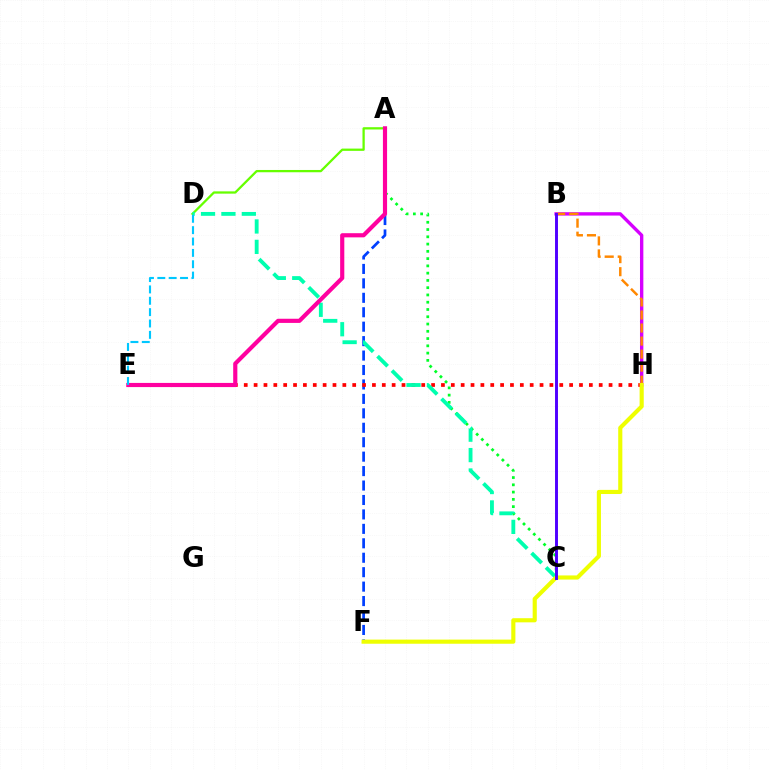{('A', 'D'): [{'color': '#66ff00', 'line_style': 'solid', 'thickness': 1.64}], ('A', 'F'): [{'color': '#003fff', 'line_style': 'dashed', 'thickness': 1.96}], ('A', 'C'): [{'color': '#00ff27', 'line_style': 'dotted', 'thickness': 1.97}], ('B', 'H'): [{'color': '#d600ff', 'line_style': 'solid', 'thickness': 2.42}, {'color': '#ff8800', 'line_style': 'dashed', 'thickness': 1.77}], ('E', 'H'): [{'color': '#ff0000', 'line_style': 'dotted', 'thickness': 2.68}], ('C', 'D'): [{'color': '#00ffaf', 'line_style': 'dashed', 'thickness': 2.77}], ('F', 'H'): [{'color': '#eeff00', 'line_style': 'solid', 'thickness': 2.98}], ('A', 'E'): [{'color': '#ff00a0', 'line_style': 'solid', 'thickness': 2.99}], ('B', 'C'): [{'color': '#4f00ff', 'line_style': 'solid', 'thickness': 2.11}], ('D', 'E'): [{'color': '#00c7ff', 'line_style': 'dashed', 'thickness': 1.54}]}